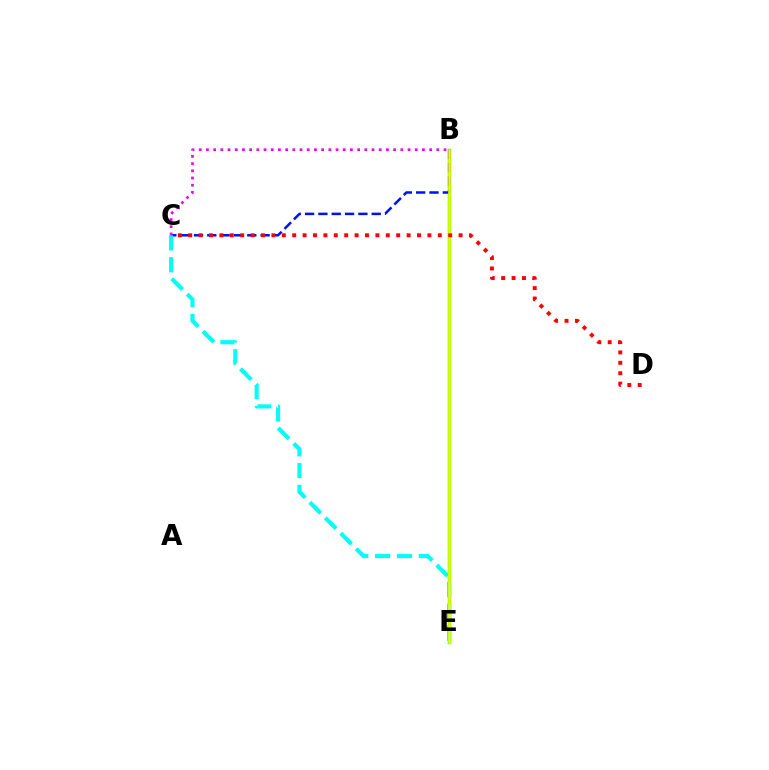{('B', 'E'): [{'color': '#08ff00', 'line_style': 'solid', 'thickness': 2.44}, {'color': '#fcf500', 'line_style': 'solid', 'thickness': 1.85}], ('B', 'C'): [{'color': '#0010ff', 'line_style': 'dashed', 'thickness': 1.81}, {'color': '#ee00ff', 'line_style': 'dotted', 'thickness': 1.96}], ('C', 'E'): [{'color': '#00fff6', 'line_style': 'dashed', 'thickness': 2.97}], ('C', 'D'): [{'color': '#ff0000', 'line_style': 'dotted', 'thickness': 2.83}]}